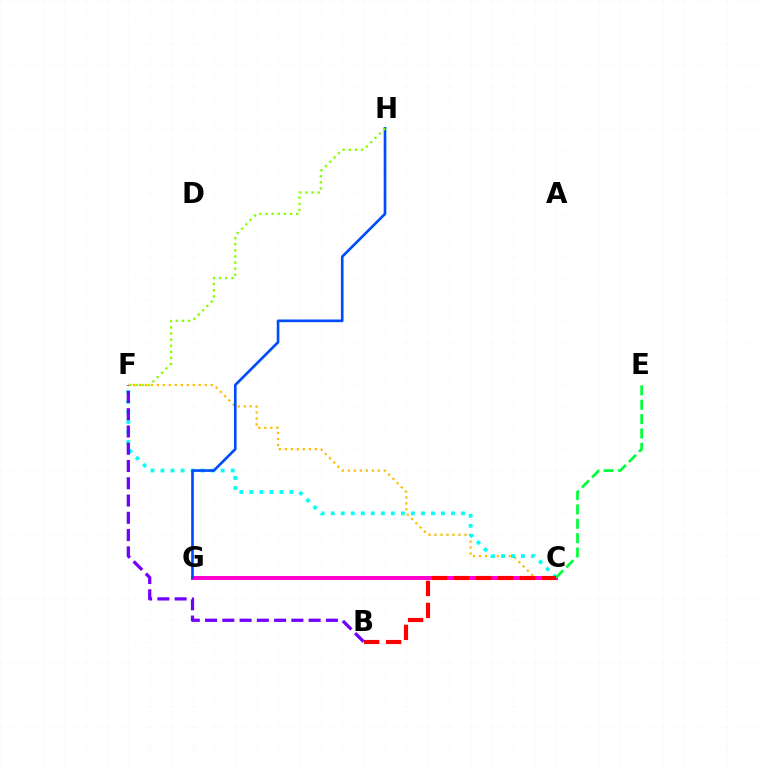{('C', 'F'): [{'color': '#ffbd00', 'line_style': 'dotted', 'thickness': 1.63}, {'color': '#00fff6', 'line_style': 'dotted', 'thickness': 2.72}], ('C', 'G'): [{'color': '#ff00cf', 'line_style': 'solid', 'thickness': 2.86}], ('C', 'E'): [{'color': '#00ff39', 'line_style': 'dashed', 'thickness': 1.95}], ('B', 'C'): [{'color': '#ff0000', 'line_style': 'dashed', 'thickness': 2.99}], ('B', 'F'): [{'color': '#7200ff', 'line_style': 'dashed', 'thickness': 2.35}], ('G', 'H'): [{'color': '#004bff', 'line_style': 'solid', 'thickness': 1.91}], ('F', 'H'): [{'color': '#84ff00', 'line_style': 'dotted', 'thickness': 1.67}]}